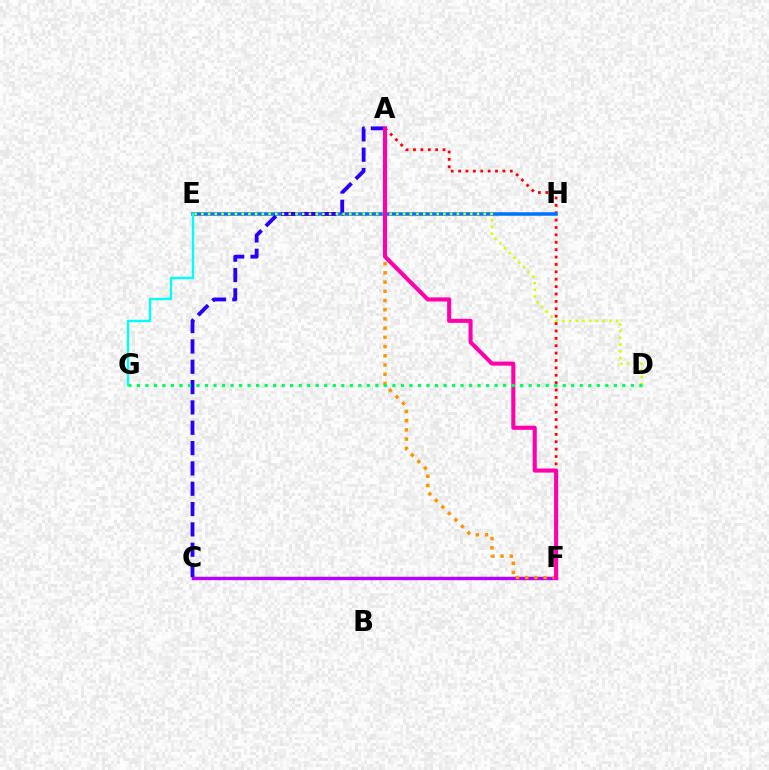{('C', 'F'): [{'color': '#3dff00', 'line_style': 'solid', 'thickness': 1.67}, {'color': '#b900ff', 'line_style': 'solid', 'thickness': 2.43}], ('A', 'F'): [{'color': '#ff0000', 'line_style': 'dotted', 'thickness': 2.01}, {'color': '#ff9400', 'line_style': 'dotted', 'thickness': 2.5}, {'color': '#ff00ac', 'line_style': 'solid', 'thickness': 2.94}], ('E', 'H'): [{'color': '#0074ff', 'line_style': 'solid', 'thickness': 2.54}], ('A', 'C'): [{'color': '#2500ff', 'line_style': 'dashed', 'thickness': 2.76}], ('D', 'E'): [{'color': '#d1ff00', 'line_style': 'dotted', 'thickness': 1.83}], ('E', 'G'): [{'color': '#00fff6', 'line_style': 'solid', 'thickness': 1.73}], ('D', 'G'): [{'color': '#00ff5c', 'line_style': 'dotted', 'thickness': 2.31}]}